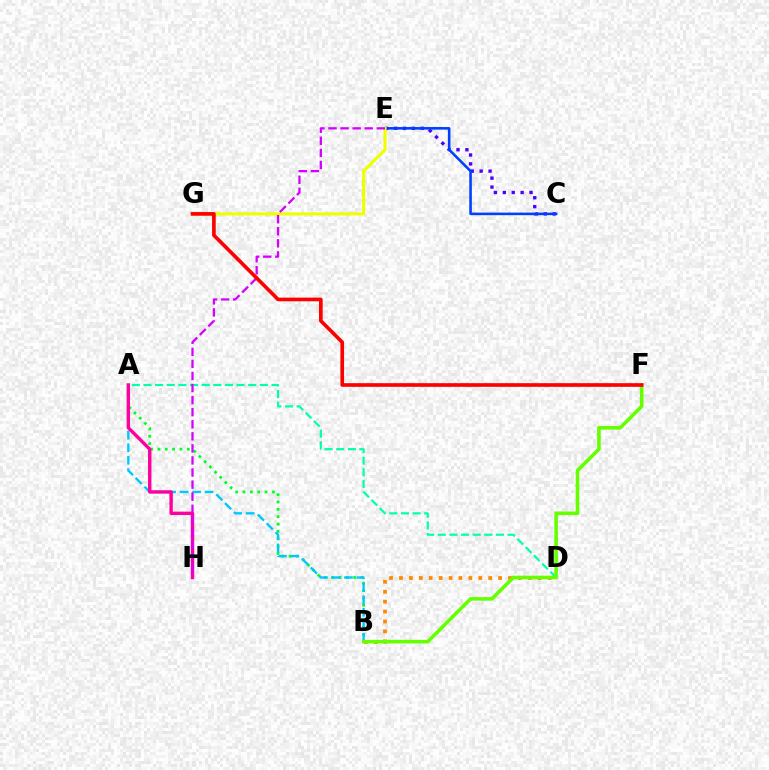{('B', 'D'): [{'color': '#ff8800', 'line_style': 'dotted', 'thickness': 2.69}], ('A', 'B'): [{'color': '#00ff27', 'line_style': 'dotted', 'thickness': 2.0}, {'color': '#00c7ff', 'line_style': 'dashed', 'thickness': 1.7}], ('A', 'H'): [{'color': '#ff00a0', 'line_style': 'solid', 'thickness': 2.45}], ('C', 'E'): [{'color': '#4f00ff', 'line_style': 'dotted', 'thickness': 2.42}, {'color': '#003fff', 'line_style': 'solid', 'thickness': 1.86}], ('A', 'D'): [{'color': '#00ffaf', 'line_style': 'dashed', 'thickness': 1.58}], ('B', 'F'): [{'color': '#66ff00', 'line_style': 'solid', 'thickness': 2.58}], ('E', 'G'): [{'color': '#eeff00', 'line_style': 'solid', 'thickness': 2.25}], ('E', 'H'): [{'color': '#d600ff', 'line_style': 'dashed', 'thickness': 1.64}], ('F', 'G'): [{'color': '#ff0000', 'line_style': 'solid', 'thickness': 2.64}]}